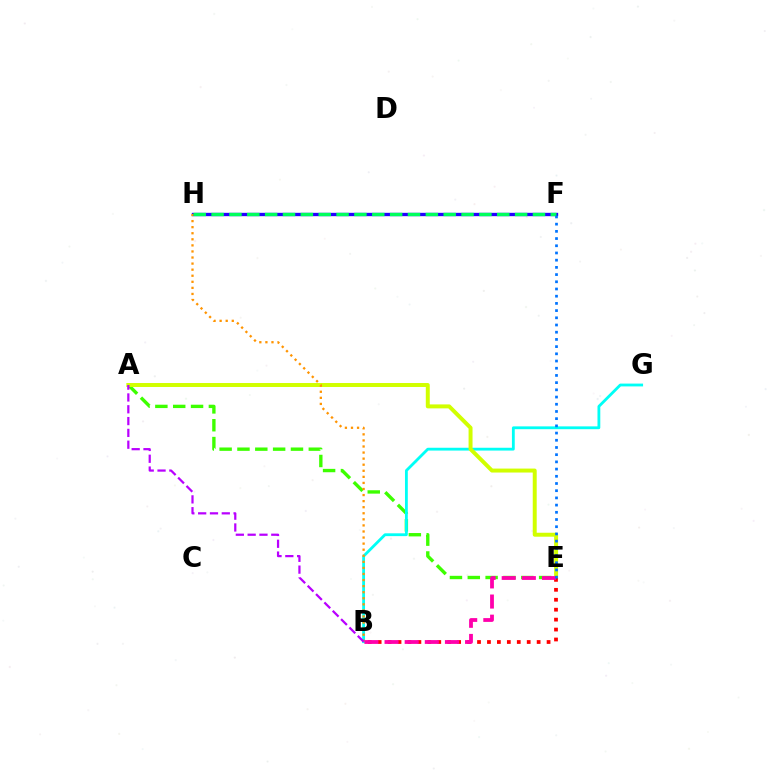{('F', 'H'): [{'color': '#2500ff', 'line_style': 'solid', 'thickness': 2.4}, {'color': '#00ff5c', 'line_style': 'dashed', 'thickness': 2.43}], ('A', 'E'): [{'color': '#3dff00', 'line_style': 'dashed', 'thickness': 2.42}, {'color': '#d1ff00', 'line_style': 'solid', 'thickness': 2.85}], ('B', 'G'): [{'color': '#00fff6', 'line_style': 'solid', 'thickness': 2.03}], ('B', 'H'): [{'color': '#ff9400', 'line_style': 'dotted', 'thickness': 1.65}], ('B', 'E'): [{'color': '#ff0000', 'line_style': 'dotted', 'thickness': 2.7}, {'color': '#ff00ac', 'line_style': 'dashed', 'thickness': 2.73}], ('A', 'B'): [{'color': '#b900ff', 'line_style': 'dashed', 'thickness': 1.6}], ('E', 'F'): [{'color': '#0074ff', 'line_style': 'dotted', 'thickness': 1.96}]}